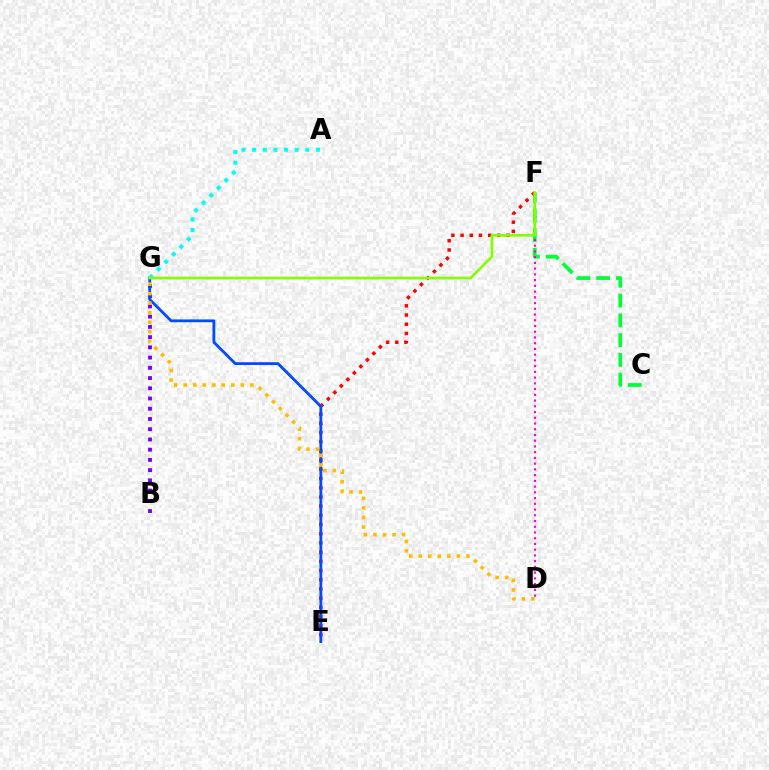{('B', 'G'): [{'color': '#7200ff', 'line_style': 'dotted', 'thickness': 2.78}], ('C', 'F'): [{'color': '#00ff39', 'line_style': 'dashed', 'thickness': 2.69}], ('D', 'F'): [{'color': '#ff00cf', 'line_style': 'dotted', 'thickness': 1.56}], ('E', 'F'): [{'color': '#ff0000', 'line_style': 'dotted', 'thickness': 2.5}], ('E', 'G'): [{'color': '#004bff', 'line_style': 'solid', 'thickness': 2.03}], ('A', 'G'): [{'color': '#00fff6', 'line_style': 'dotted', 'thickness': 2.89}], ('F', 'G'): [{'color': '#84ff00', 'line_style': 'solid', 'thickness': 1.94}], ('D', 'G'): [{'color': '#ffbd00', 'line_style': 'dotted', 'thickness': 2.59}]}